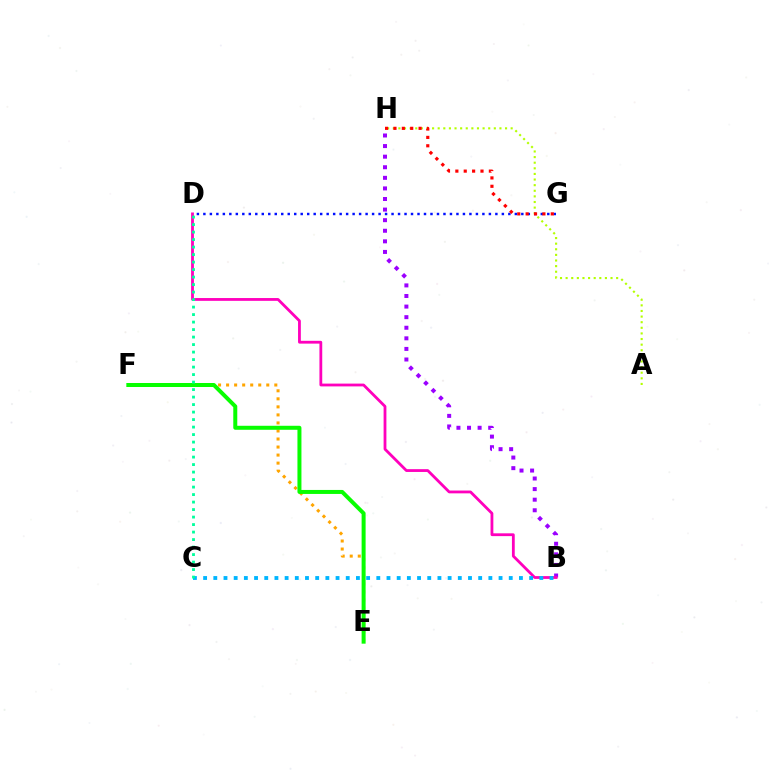{('A', 'H'): [{'color': '#b3ff00', 'line_style': 'dotted', 'thickness': 1.53}], ('D', 'G'): [{'color': '#0010ff', 'line_style': 'dotted', 'thickness': 1.76}], ('E', 'F'): [{'color': '#ffa500', 'line_style': 'dotted', 'thickness': 2.18}, {'color': '#08ff00', 'line_style': 'solid', 'thickness': 2.88}], ('B', 'H'): [{'color': '#9b00ff', 'line_style': 'dotted', 'thickness': 2.88}], ('G', 'H'): [{'color': '#ff0000', 'line_style': 'dotted', 'thickness': 2.28}], ('B', 'D'): [{'color': '#ff00bd', 'line_style': 'solid', 'thickness': 2.02}], ('B', 'C'): [{'color': '#00b5ff', 'line_style': 'dotted', 'thickness': 2.77}], ('C', 'D'): [{'color': '#00ff9d', 'line_style': 'dotted', 'thickness': 2.04}]}